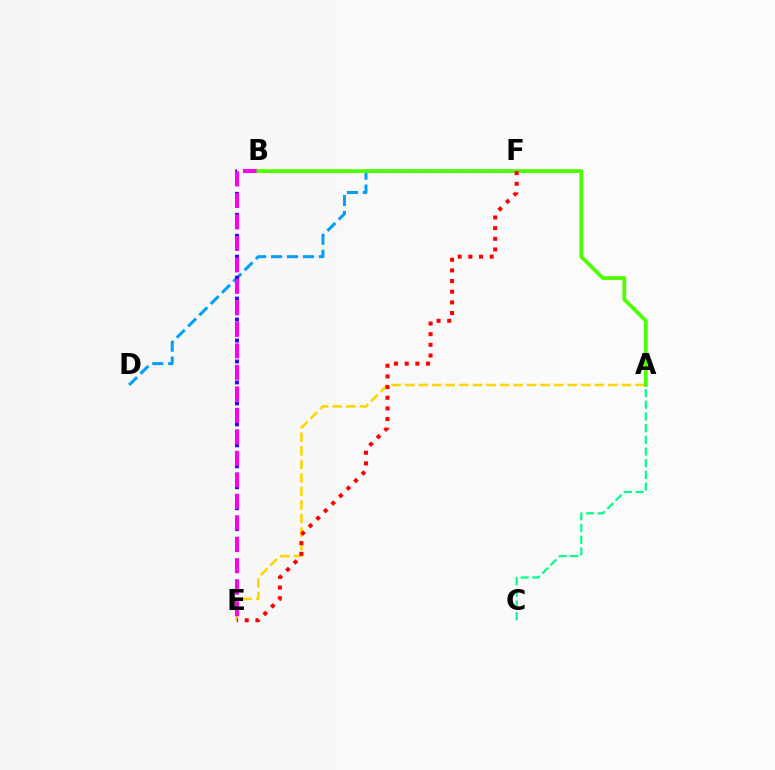{('D', 'F'): [{'color': '#009eff', 'line_style': 'dashed', 'thickness': 2.17}], ('B', 'E'): [{'color': '#3700ff', 'line_style': 'dotted', 'thickness': 2.85}, {'color': '#ff00ed', 'line_style': 'dashed', 'thickness': 2.92}], ('A', 'E'): [{'color': '#ffd500', 'line_style': 'dashed', 'thickness': 1.84}], ('A', 'B'): [{'color': '#4fff00', 'line_style': 'solid', 'thickness': 2.73}], ('E', 'F'): [{'color': '#ff0000', 'line_style': 'dotted', 'thickness': 2.9}], ('A', 'C'): [{'color': '#00ff86', 'line_style': 'dashed', 'thickness': 1.59}]}